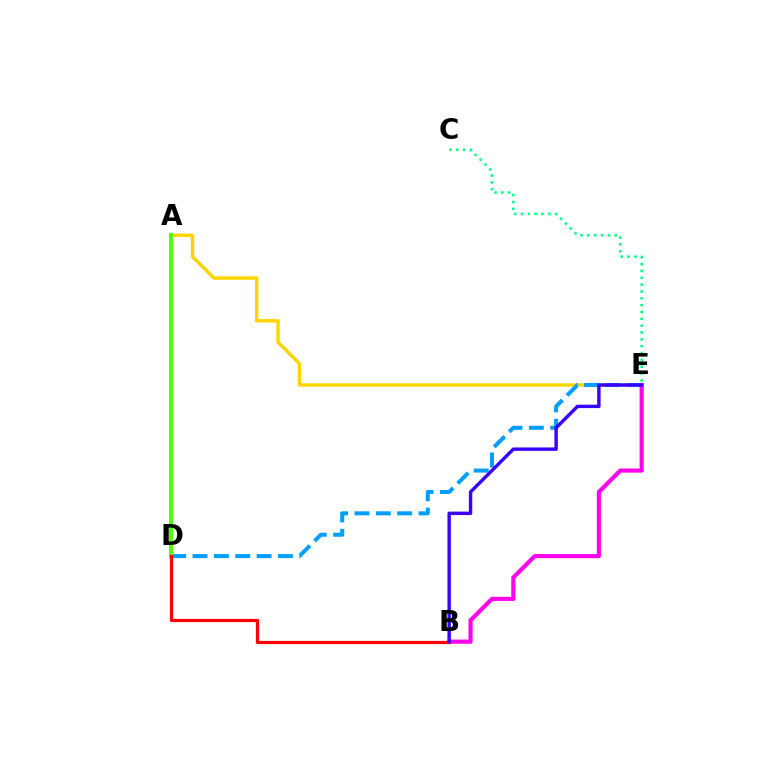{('C', 'E'): [{'color': '#00ff86', 'line_style': 'dotted', 'thickness': 1.86}], ('A', 'E'): [{'color': '#ffd500', 'line_style': 'solid', 'thickness': 2.48}], ('D', 'E'): [{'color': '#009eff', 'line_style': 'dashed', 'thickness': 2.9}], ('B', 'E'): [{'color': '#ff00ed', 'line_style': 'solid', 'thickness': 2.99}, {'color': '#3700ff', 'line_style': 'solid', 'thickness': 2.46}], ('A', 'D'): [{'color': '#4fff00', 'line_style': 'solid', 'thickness': 2.8}], ('B', 'D'): [{'color': '#ff0000', 'line_style': 'solid', 'thickness': 2.31}]}